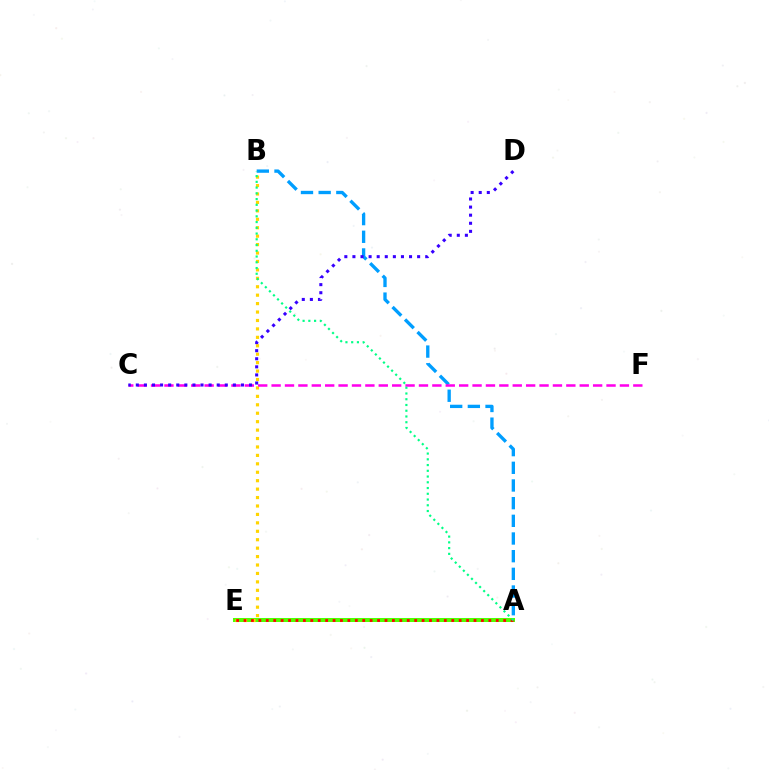{('A', 'E'): [{'color': '#4fff00', 'line_style': 'solid', 'thickness': 2.89}, {'color': '#ff0000', 'line_style': 'dotted', 'thickness': 2.02}], ('B', 'E'): [{'color': '#ffd500', 'line_style': 'dotted', 'thickness': 2.29}], ('A', 'B'): [{'color': '#009eff', 'line_style': 'dashed', 'thickness': 2.4}, {'color': '#00ff86', 'line_style': 'dotted', 'thickness': 1.56}], ('C', 'F'): [{'color': '#ff00ed', 'line_style': 'dashed', 'thickness': 1.82}], ('C', 'D'): [{'color': '#3700ff', 'line_style': 'dotted', 'thickness': 2.2}]}